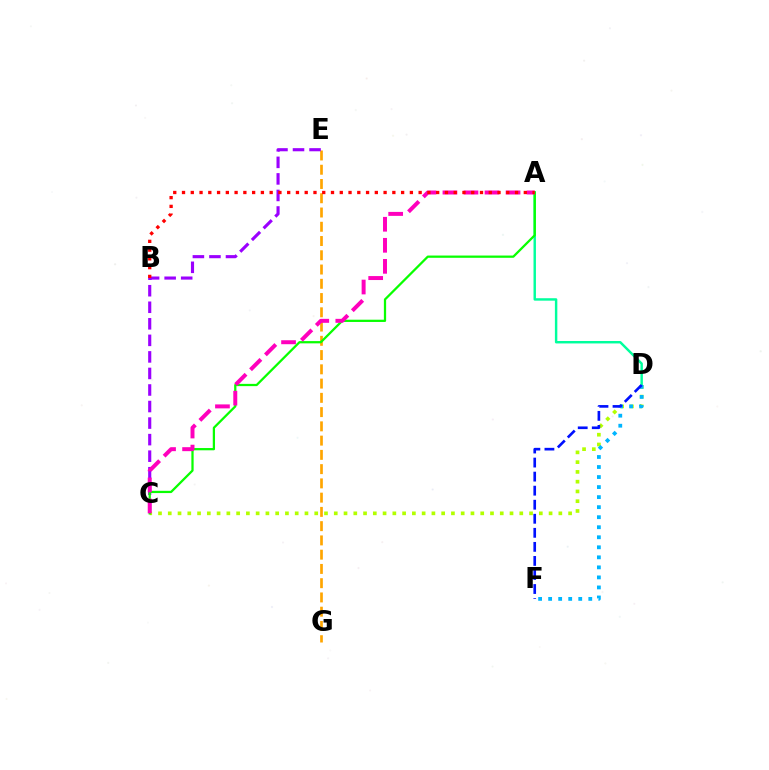{('E', 'G'): [{'color': '#ffa500', 'line_style': 'dashed', 'thickness': 1.94}], ('C', 'E'): [{'color': '#9b00ff', 'line_style': 'dashed', 'thickness': 2.25}], ('C', 'D'): [{'color': '#b3ff00', 'line_style': 'dotted', 'thickness': 2.65}], ('A', 'D'): [{'color': '#00ff9d', 'line_style': 'solid', 'thickness': 1.76}], ('D', 'F'): [{'color': '#00b5ff', 'line_style': 'dotted', 'thickness': 2.73}, {'color': '#0010ff', 'line_style': 'dashed', 'thickness': 1.91}], ('A', 'C'): [{'color': '#08ff00', 'line_style': 'solid', 'thickness': 1.62}, {'color': '#ff00bd', 'line_style': 'dashed', 'thickness': 2.86}], ('A', 'B'): [{'color': '#ff0000', 'line_style': 'dotted', 'thickness': 2.38}]}